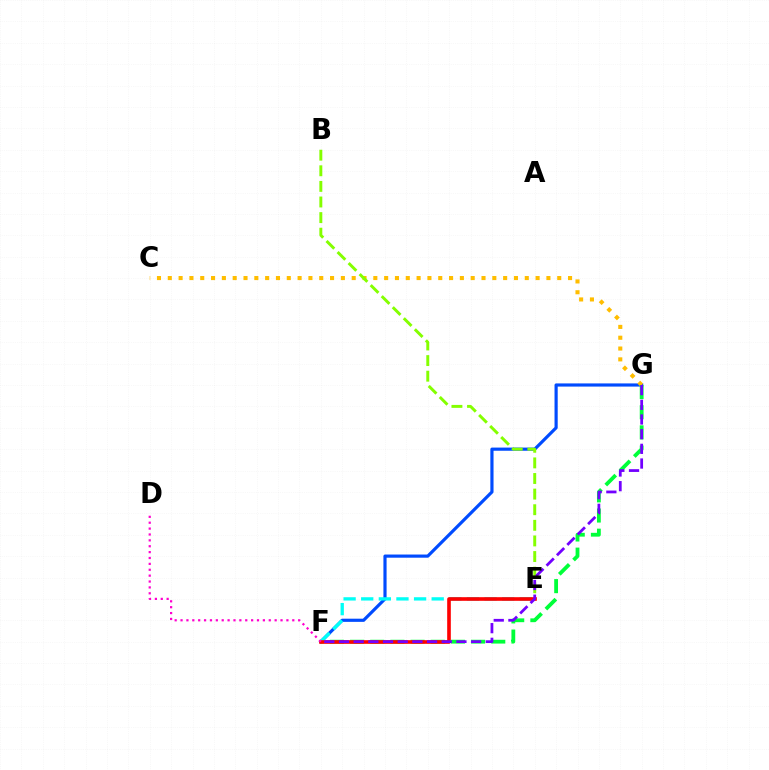{('F', 'G'): [{'color': '#004bff', 'line_style': 'solid', 'thickness': 2.28}, {'color': '#00ff39', 'line_style': 'dashed', 'thickness': 2.74}, {'color': '#7200ff', 'line_style': 'dashed', 'thickness': 1.99}], ('C', 'G'): [{'color': '#ffbd00', 'line_style': 'dotted', 'thickness': 2.94}], ('E', 'F'): [{'color': '#00fff6', 'line_style': 'dashed', 'thickness': 2.39}, {'color': '#ff0000', 'line_style': 'solid', 'thickness': 2.61}], ('B', 'E'): [{'color': '#84ff00', 'line_style': 'dashed', 'thickness': 2.12}], ('D', 'F'): [{'color': '#ff00cf', 'line_style': 'dotted', 'thickness': 1.6}]}